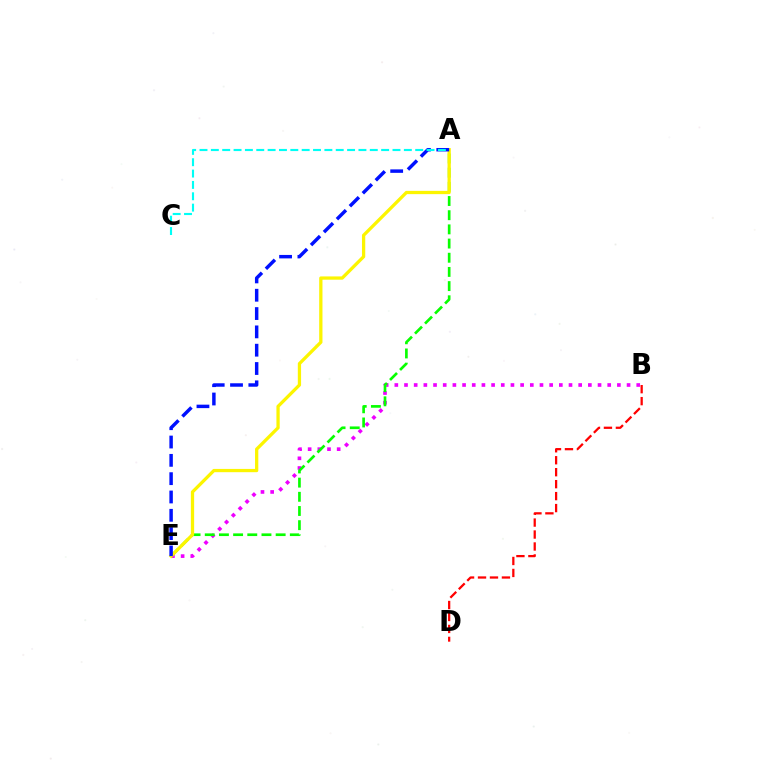{('B', 'D'): [{'color': '#ff0000', 'line_style': 'dashed', 'thickness': 1.62}], ('B', 'E'): [{'color': '#ee00ff', 'line_style': 'dotted', 'thickness': 2.63}], ('A', 'E'): [{'color': '#08ff00', 'line_style': 'dashed', 'thickness': 1.93}, {'color': '#fcf500', 'line_style': 'solid', 'thickness': 2.36}, {'color': '#0010ff', 'line_style': 'dashed', 'thickness': 2.49}], ('A', 'C'): [{'color': '#00fff6', 'line_style': 'dashed', 'thickness': 1.54}]}